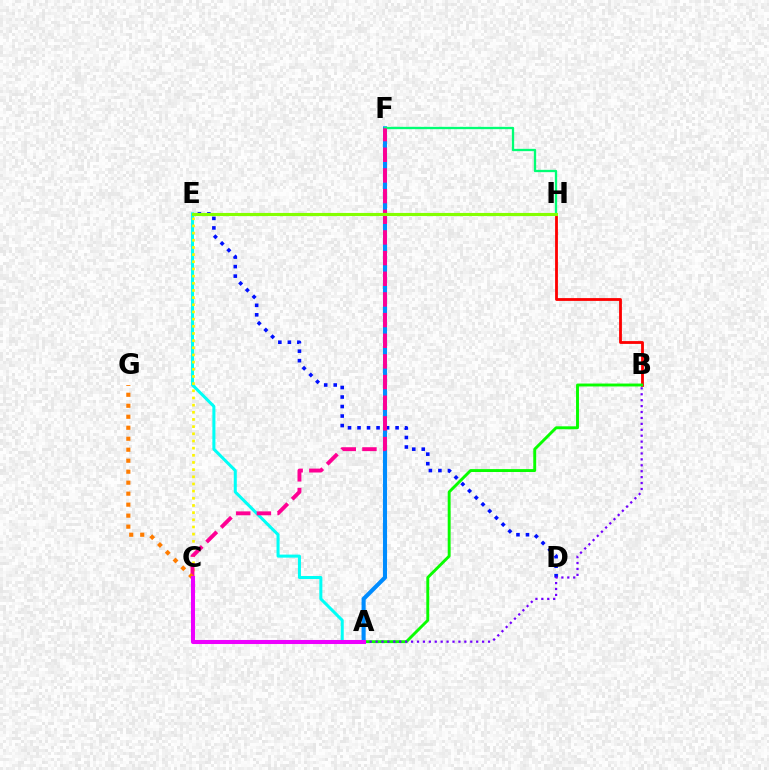{('A', 'E'): [{'color': '#00fff6', 'line_style': 'solid', 'thickness': 2.18}], ('A', 'F'): [{'color': '#008cff', 'line_style': 'solid', 'thickness': 2.95}], ('B', 'H'): [{'color': '#ff0000', 'line_style': 'solid', 'thickness': 2.02}], ('D', 'E'): [{'color': '#0010ff', 'line_style': 'dotted', 'thickness': 2.58}], ('F', 'H'): [{'color': '#00ff74', 'line_style': 'solid', 'thickness': 1.67}], ('C', 'E'): [{'color': '#fcf500', 'line_style': 'dotted', 'thickness': 1.95}], ('C', 'F'): [{'color': '#ff0094', 'line_style': 'dashed', 'thickness': 2.81}], ('C', 'G'): [{'color': '#ff7c00', 'line_style': 'dotted', 'thickness': 2.99}], ('A', 'B'): [{'color': '#08ff00', 'line_style': 'solid', 'thickness': 2.09}, {'color': '#7200ff', 'line_style': 'dotted', 'thickness': 1.61}], ('E', 'H'): [{'color': '#84ff00', 'line_style': 'solid', 'thickness': 2.25}], ('A', 'C'): [{'color': '#ee00ff', 'line_style': 'solid', 'thickness': 2.91}]}